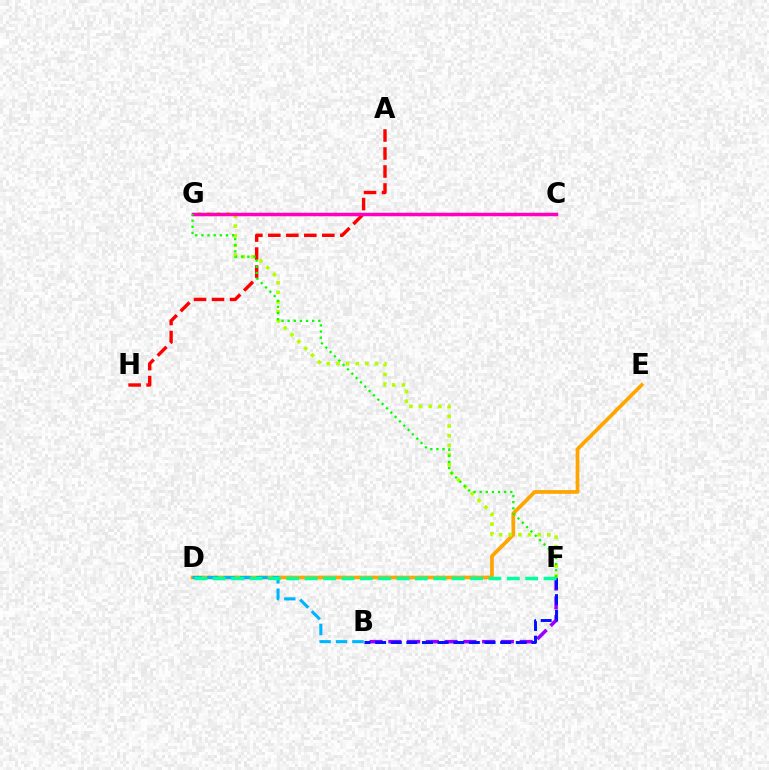{('D', 'E'): [{'color': '#ffa500', 'line_style': 'solid', 'thickness': 2.67}], ('A', 'H'): [{'color': '#ff0000', 'line_style': 'dashed', 'thickness': 2.44}], ('B', 'F'): [{'color': '#9b00ff', 'line_style': 'dashed', 'thickness': 2.55}, {'color': '#0010ff', 'line_style': 'dashed', 'thickness': 2.12}], ('F', 'G'): [{'color': '#b3ff00', 'line_style': 'dotted', 'thickness': 2.62}, {'color': '#08ff00', 'line_style': 'dotted', 'thickness': 1.66}], ('C', 'G'): [{'color': '#ff00bd', 'line_style': 'solid', 'thickness': 2.51}], ('B', 'D'): [{'color': '#00b5ff', 'line_style': 'dashed', 'thickness': 2.23}], ('D', 'F'): [{'color': '#00ff9d', 'line_style': 'dashed', 'thickness': 2.5}]}